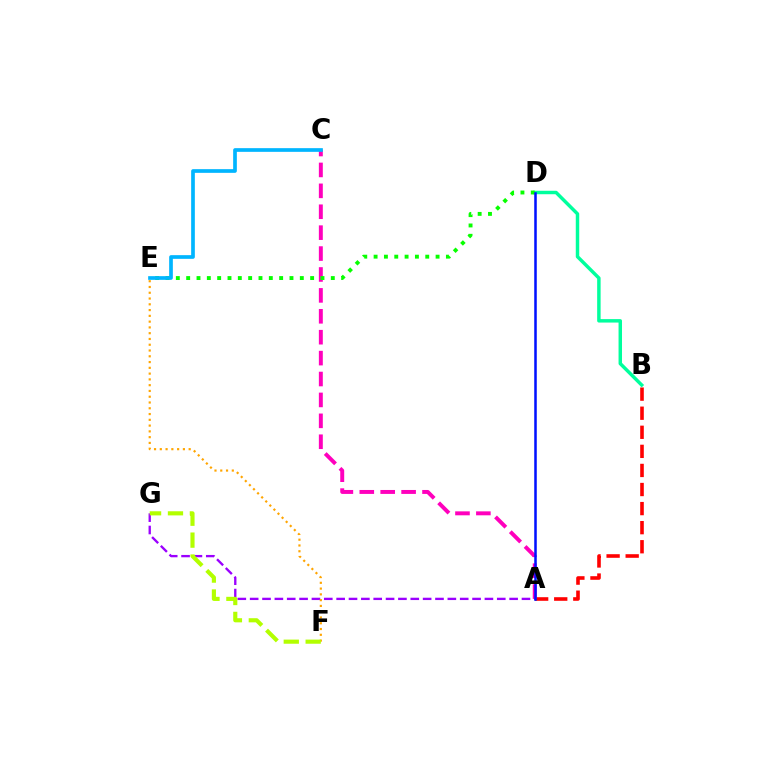{('A', 'B'): [{'color': '#ff0000', 'line_style': 'dashed', 'thickness': 2.59}], ('A', 'C'): [{'color': '#ff00bd', 'line_style': 'dashed', 'thickness': 2.84}], ('B', 'D'): [{'color': '#00ff9d', 'line_style': 'solid', 'thickness': 2.49}], ('D', 'E'): [{'color': '#08ff00', 'line_style': 'dotted', 'thickness': 2.81}], ('A', 'G'): [{'color': '#9b00ff', 'line_style': 'dashed', 'thickness': 1.68}], ('E', 'F'): [{'color': '#ffa500', 'line_style': 'dotted', 'thickness': 1.57}], ('C', 'E'): [{'color': '#00b5ff', 'line_style': 'solid', 'thickness': 2.66}], ('F', 'G'): [{'color': '#b3ff00', 'line_style': 'dashed', 'thickness': 2.98}], ('A', 'D'): [{'color': '#0010ff', 'line_style': 'solid', 'thickness': 1.82}]}